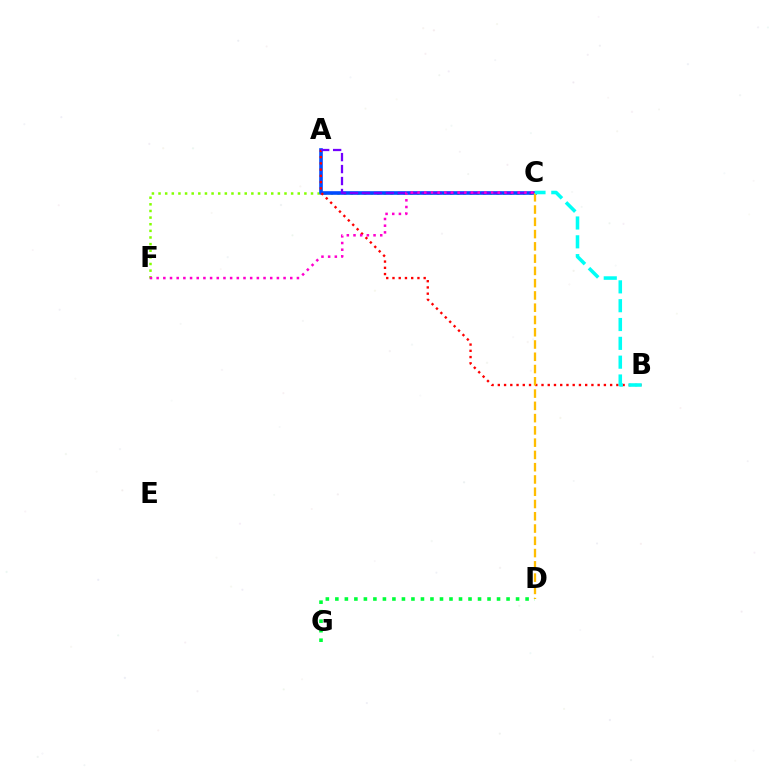{('D', 'G'): [{'color': '#00ff39', 'line_style': 'dotted', 'thickness': 2.58}], ('C', 'F'): [{'color': '#84ff00', 'line_style': 'dotted', 'thickness': 1.8}, {'color': '#ff00cf', 'line_style': 'dotted', 'thickness': 1.81}], ('A', 'C'): [{'color': '#004bff', 'line_style': 'solid', 'thickness': 2.6}, {'color': '#7200ff', 'line_style': 'dashed', 'thickness': 1.63}], ('A', 'B'): [{'color': '#ff0000', 'line_style': 'dotted', 'thickness': 1.7}], ('C', 'D'): [{'color': '#ffbd00', 'line_style': 'dashed', 'thickness': 1.67}], ('B', 'C'): [{'color': '#00fff6', 'line_style': 'dashed', 'thickness': 2.56}]}